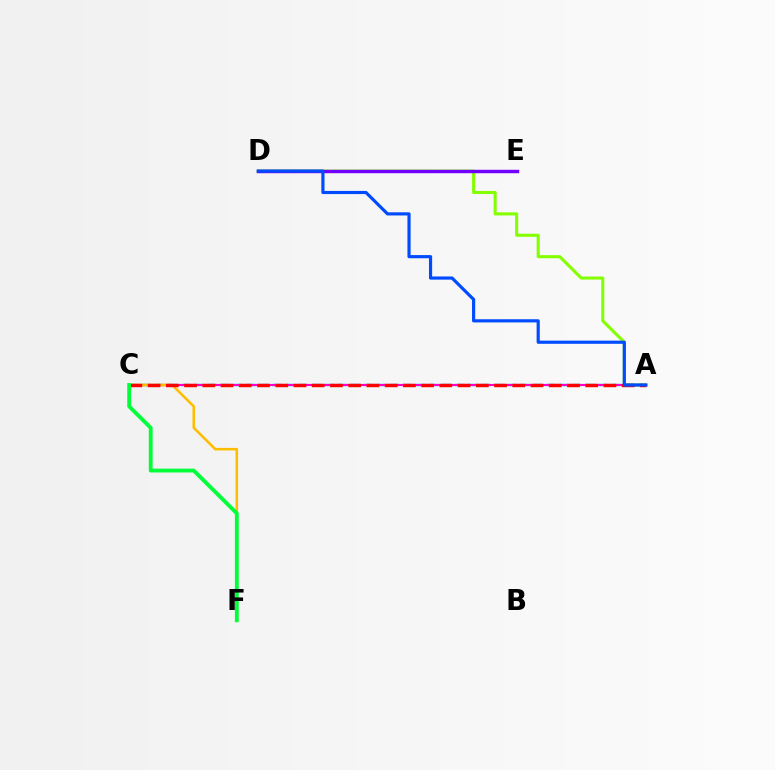{('A', 'D'): [{'color': '#84ff00', 'line_style': 'solid', 'thickness': 2.21}, {'color': '#004bff', 'line_style': 'solid', 'thickness': 2.28}], ('A', 'C'): [{'color': '#00fff6', 'line_style': 'dashed', 'thickness': 1.77}, {'color': '#ff00cf', 'line_style': 'solid', 'thickness': 1.55}, {'color': '#ff0000', 'line_style': 'dashed', 'thickness': 2.48}], ('C', 'F'): [{'color': '#ffbd00', 'line_style': 'solid', 'thickness': 1.83}, {'color': '#00ff39', 'line_style': 'solid', 'thickness': 2.76}], ('D', 'E'): [{'color': '#7200ff', 'line_style': 'solid', 'thickness': 2.46}]}